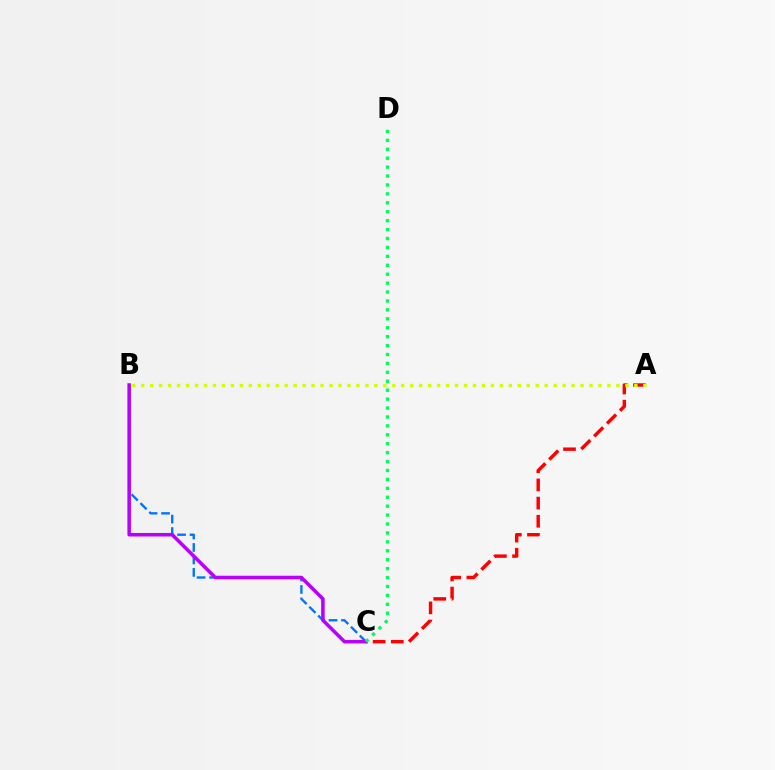{('A', 'C'): [{'color': '#ff0000', 'line_style': 'dashed', 'thickness': 2.47}], ('B', 'C'): [{'color': '#0074ff', 'line_style': 'dashed', 'thickness': 1.69}, {'color': '#b900ff', 'line_style': 'solid', 'thickness': 2.54}], ('A', 'B'): [{'color': '#d1ff00', 'line_style': 'dotted', 'thickness': 2.44}], ('C', 'D'): [{'color': '#00ff5c', 'line_style': 'dotted', 'thickness': 2.42}]}